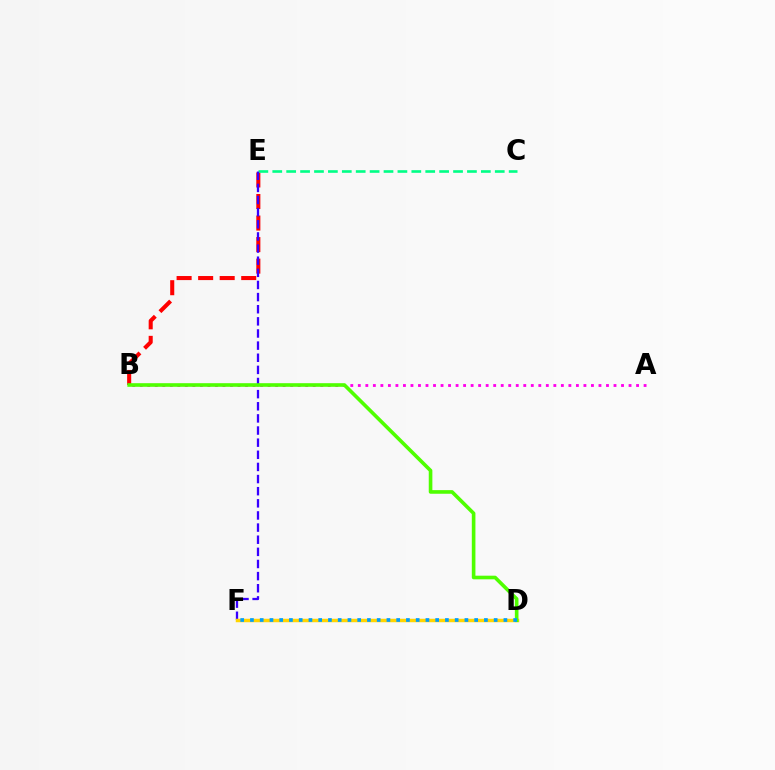{('B', 'E'): [{'color': '#ff0000', 'line_style': 'dashed', 'thickness': 2.93}], ('C', 'E'): [{'color': '#00ff86', 'line_style': 'dashed', 'thickness': 1.89}], ('E', 'F'): [{'color': '#3700ff', 'line_style': 'dashed', 'thickness': 1.65}], ('A', 'B'): [{'color': '#ff00ed', 'line_style': 'dotted', 'thickness': 2.04}], ('D', 'F'): [{'color': '#ffd500', 'line_style': 'solid', 'thickness': 2.5}, {'color': '#009eff', 'line_style': 'dotted', 'thickness': 2.65}], ('B', 'D'): [{'color': '#4fff00', 'line_style': 'solid', 'thickness': 2.61}]}